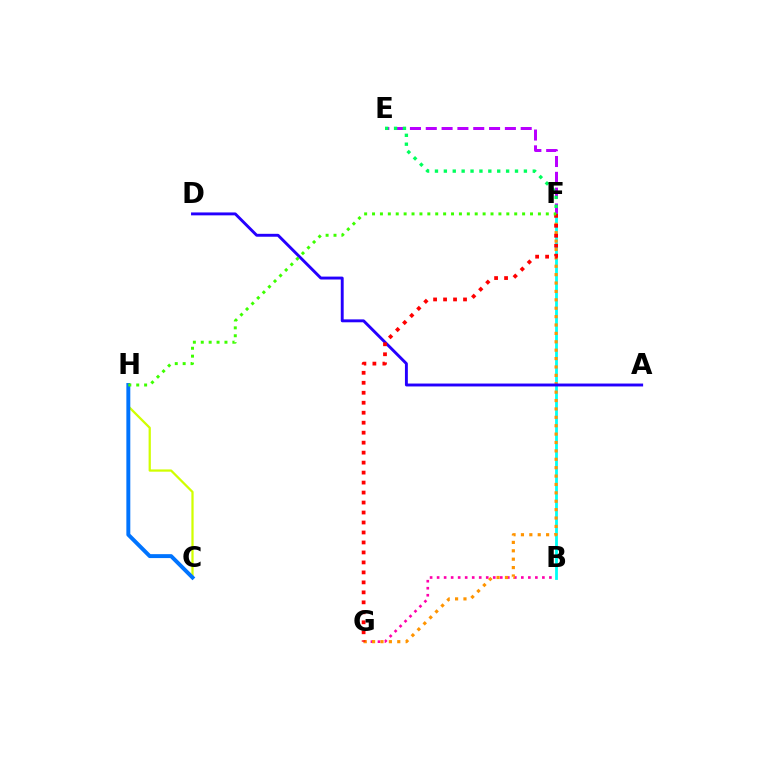{('B', 'F'): [{'color': '#00fff6', 'line_style': 'solid', 'thickness': 2.02}], ('C', 'H'): [{'color': '#d1ff00', 'line_style': 'solid', 'thickness': 1.62}, {'color': '#0074ff', 'line_style': 'solid', 'thickness': 2.83}], ('E', 'F'): [{'color': '#b900ff', 'line_style': 'dashed', 'thickness': 2.15}, {'color': '#00ff5c', 'line_style': 'dotted', 'thickness': 2.42}], ('B', 'G'): [{'color': '#ff00ac', 'line_style': 'dotted', 'thickness': 1.91}], ('F', 'G'): [{'color': '#ff9400', 'line_style': 'dotted', 'thickness': 2.28}, {'color': '#ff0000', 'line_style': 'dotted', 'thickness': 2.71}], ('A', 'D'): [{'color': '#2500ff', 'line_style': 'solid', 'thickness': 2.09}], ('F', 'H'): [{'color': '#3dff00', 'line_style': 'dotted', 'thickness': 2.15}]}